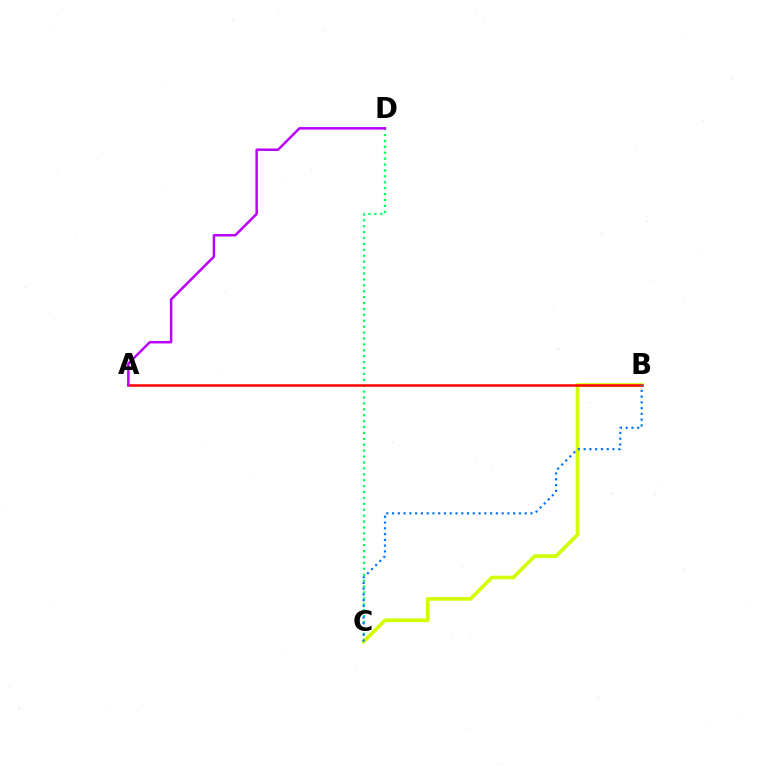{('C', 'D'): [{'color': '#00ff5c', 'line_style': 'dotted', 'thickness': 1.6}], ('B', 'C'): [{'color': '#d1ff00', 'line_style': 'solid', 'thickness': 2.63}, {'color': '#0074ff', 'line_style': 'dotted', 'thickness': 1.57}], ('A', 'B'): [{'color': '#ff0000', 'line_style': 'solid', 'thickness': 1.8}], ('A', 'D'): [{'color': '#b900ff', 'line_style': 'solid', 'thickness': 1.79}]}